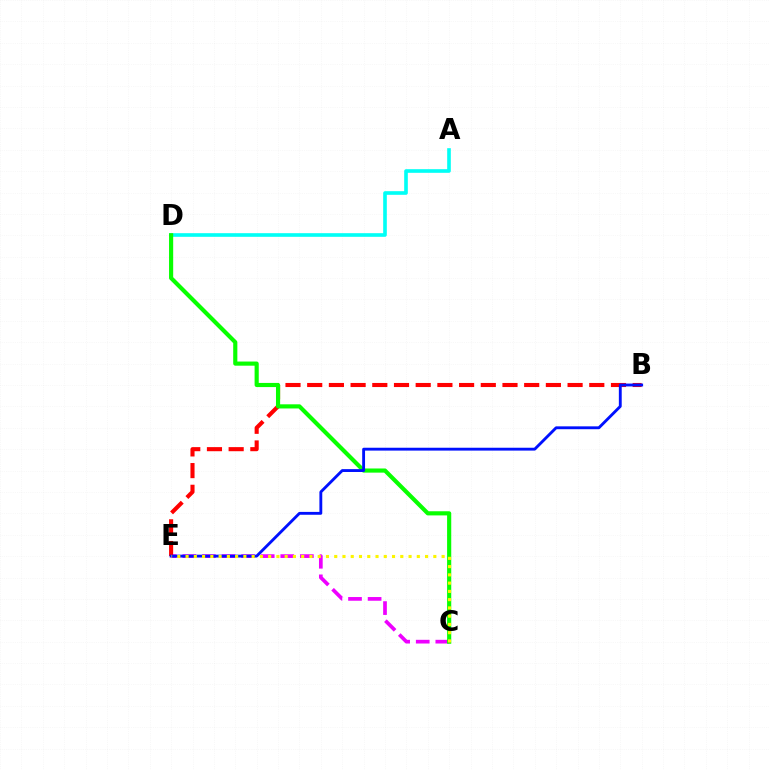{('C', 'E'): [{'color': '#ee00ff', 'line_style': 'dashed', 'thickness': 2.66}, {'color': '#fcf500', 'line_style': 'dotted', 'thickness': 2.24}], ('A', 'D'): [{'color': '#00fff6', 'line_style': 'solid', 'thickness': 2.62}], ('B', 'E'): [{'color': '#ff0000', 'line_style': 'dashed', 'thickness': 2.95}, {'color': '#0010ff', 'line_style': 'solid', 'thickness': 2.06}], ('C', 'D'): [{'color': '#08ff00', 'line_style': 'solid', 'thickness': 2.99}]}